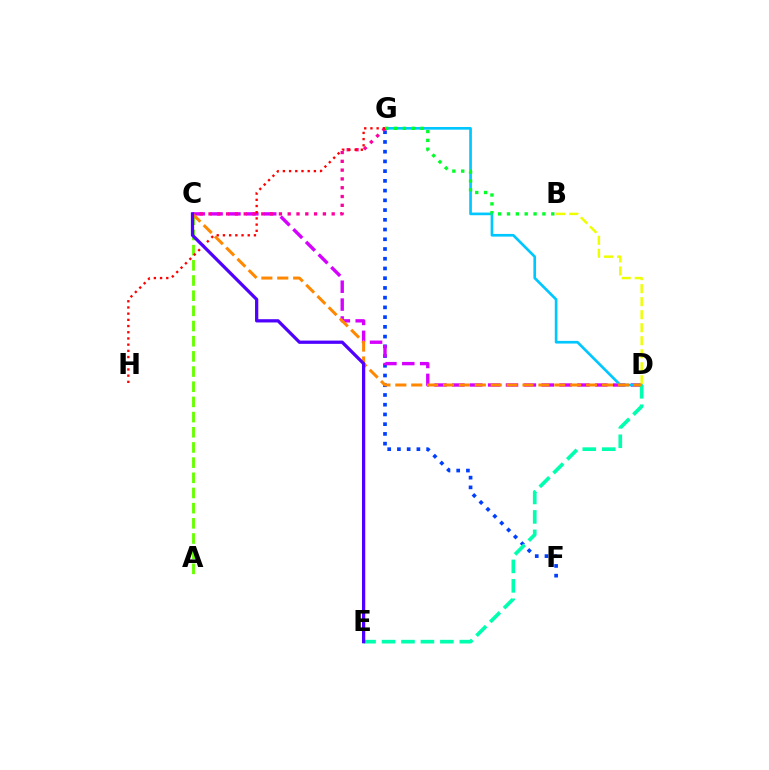{('F', 'G'): [{'color': '#003fff', 'line_style': 'dotted', 'thickness': 2.64}], ('A', 'C'): [{'color': '#66ff00', 'line_style': 'dashed', 'thickness': 2.06}], ('C', 'D'): [{'color': '#d600ff', 'line_style': 'dashed', 'thickness': 2.43}, {'color': '#ff8800', 'line_style': 'dashed', 'thickness': 2.16}], ('D', 'G'): [{'color': '#00c7ff', 'line_style': 'solid', 'thickness': 1.92}], ('D', 'E'): [{'color': '#00ffaf', 'line_style': 'dashed', 'thickness': 2.64}], ('B', 'D'): [{'color': '#eeff00', 'line_style': 'dashed', 'thickness': 1.77}], ('B', 'G'): [{'color': '#00ff27', 'line_style': 'dotted', 'thickness': 2.41}], ('C', 'G'): [{'color': '#ff00a0', 'line_style': 'dotted', 'thickness': 2.39}], ('G', 'H'): [{'color': '#ff0000', 'line_style': 'dotted', 'thickness': 1.68}], ('C', 'E'): [{'color': '#4f00ff', 'line_style': 'solid', 'thickness': 2.34}]}